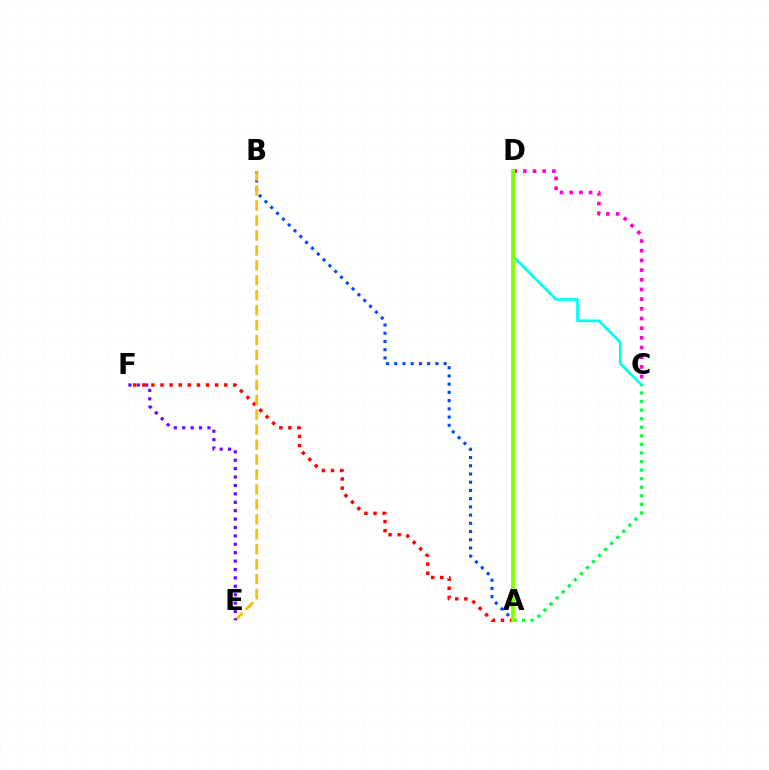{('A', 'F'): [{'color': '#ff0000', 'line_style': 'dotted', 'thickness': 2.47}], ('C', 'D'): [{'color': '#ff00cf', 'line_style': 'dotted', 'thickness': 2.63}, {'color': '#00fff6', 'line_style': 'solid', 'thickness': 1.99}], ('A', 'B'): [{'color': '#004bff', 'line_style': 'dotted', 'thickness': 2.23}], ('A', 'C'): [{'color': '#00ff39', 'line_style': 'dotted', 'thickness': 2.33}], ('B', 'E'): [{'color': '#ffbd00', 'line_style': 'dashed', 'thickness': 2.03}], ('E', 'F'): [{'color': '#7200ff', 'line_style': 'dotted', 'thickness': 2.28}], ('A', 'D'): [{'color': '#84ff00', 'line_style': 'solid', 'thickness': 2.74}]}